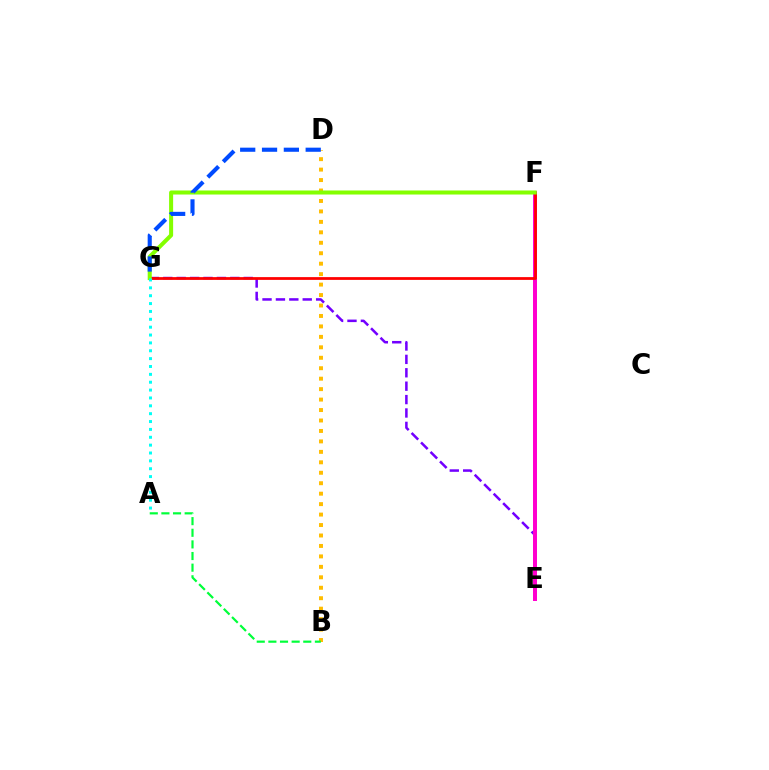{('E', 'G'): [{'color': '#7200ff', 'line_style': 'dashed', 'thickness': 1.82}], ('B', 'D'): [{'color': '#ffbd00', 'line_style': 'dotted', 'thickness': 2.84}], ('E', 'F'): [{'color': '#ff00cf', 'line_style': 'solid', 'thickness': 2.87}], ('F', 'G'): [{'color': '#ff0000', 'line_style': 'solid', 'thickness': 1.99}, {'color': '#84ff00', 'line_style': 'solid', 'thickness': 2.91}], ('D', 'G'): [{'color': '#004bff', 'line_style': 'dashed', 'thickness': 2.97}], ('A', 'B'): [{'color': '#00ff39', 'line_style': 'dashed', 'thickness': 1.58}], ('A', 'G'): [{'color': '#00fff6', 'line_style': 'dotted', 'thickness': 2.14}]}